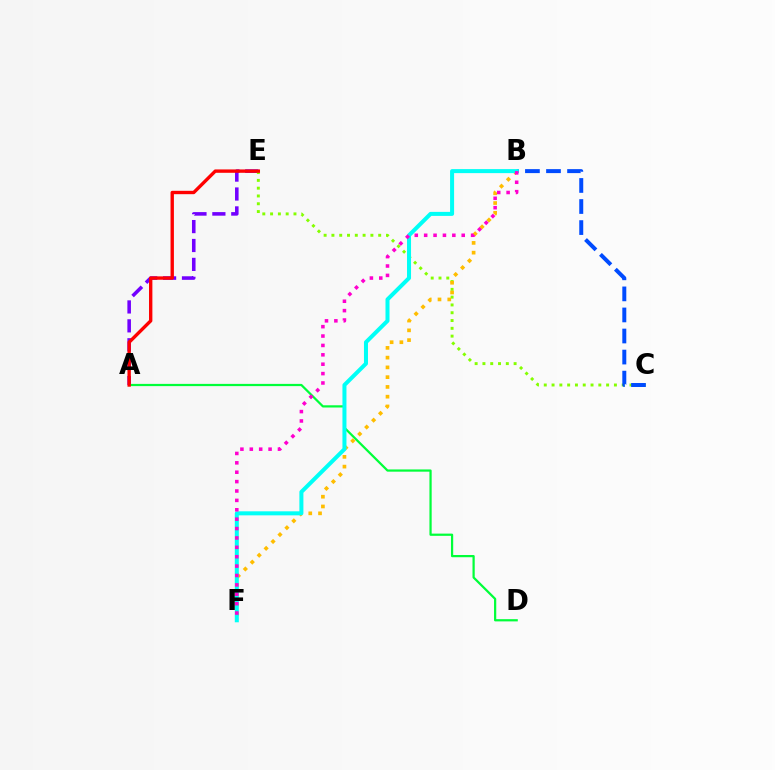{('A', 'E'): [{'color': '#7200ff', 'line_style': 'dashed', 'thickness': 2.57}, {'color': '#ff0000', 'line_style': 'solid', 'thickness': 2.42}], ('C', 'E'): [{'color': '#84ff00', 'line_style': 'dotted', 'thickness': 2.12}], ('A', 'D'): [{'color': '#00ff39', 'line_style': 'solid', 'thickness': 1.6}], ('B', 'F'): [{'color': '#ffbd00', 'line_style': 'dotted', 'thickness': 2.65}, {'color': '#00fff6', 'line_style': 'solid', 'thickness': 2.89}, {'color': '#ff00cf', 'line_style': 'dotted', 'thickness': 2.55}], ('B', 'C'): [{'color': '#004bff', 'line_style': 'dashed', 'thickness': 2.86}]}